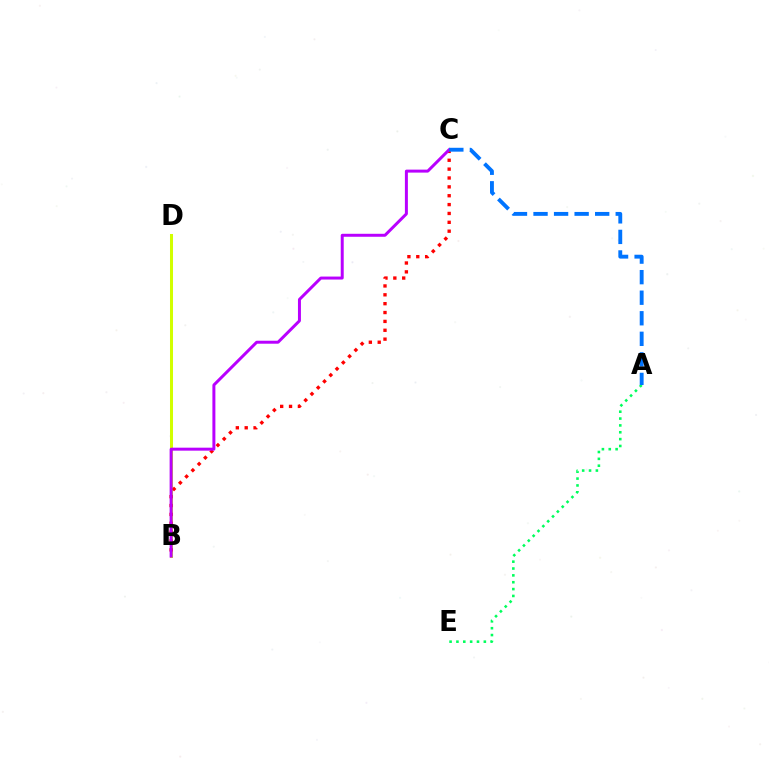{('A', 'E'): [{'color': '#00ff5c', 'line_style': 'dotted', 'thickness': 1.86}], ('B', 'D'): [{'color': '#d1ff00', 'line_style': 'solid', 'thickness': 2.17}], ('B', 'C'): [{'color': '#ff0000', 'line_style': 'dotted', 'thickness': 2.41}, {'color': '#b900ff', 'line_style': 'solid', 'thickness': 2.14}], ('A', 'C'): [{'color': '#0074ff', 'line_style': 'dashed', 'thickness': 2.79}]}